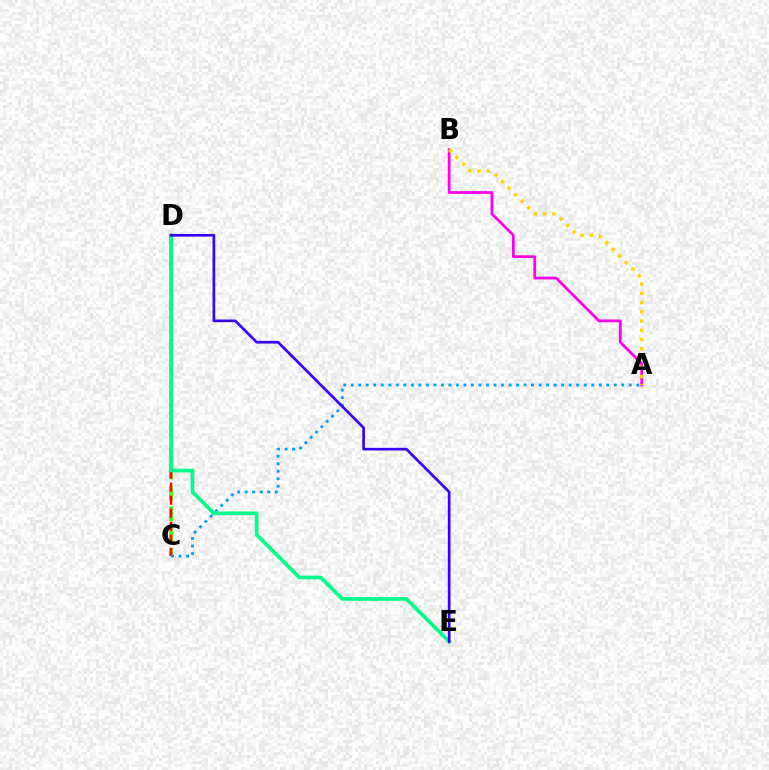{('A', 'B'): [{'color': '#ff00ed', 'line_style': 'solid', 'thickness': 1.99}, {'color': '#ffd500', 'line_style': 'dotted', 'thickness': 2.51}], ('C', 'D'): [{'color': '#4fff00', 'line_style': 'dashed', 'thickness': 2.84}, {'color': '#ff0000', 'line_style': 'dashed', 'thickness': 1.77}], ('A', 'C'): [{'color': '#009eff', 'line_style': 'dotted', 'thickness': 2.04}], ('D', 'E'): [{'color': '#00ff86', 'line_style': 'solid', 'thickness': 2.68}, {'color': '#3700ff', 'line_style': 'solid', 'thickness': 1.92}]}